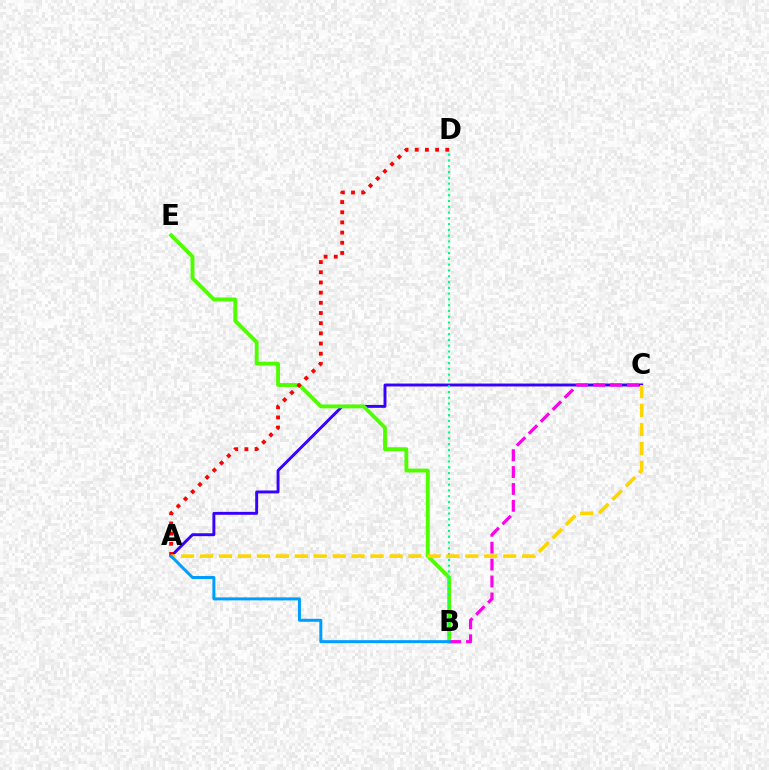{('A', 'C'): [{'color': '#3700ff', 'line_style': 'solid', 'thickness': 2.1}, {'color': '#ffd500', 'line_style': 'dashed', 'thickness': 2.57}], ('B', 'E'): [{'color': '#4fff00', 'line_style': 'solid', 'thickness': 2.78}], ('A', 'D'): [{'color': '#ff0000', 'line_style': 'dotted', 'thickness': 2.77}], ('B', 'C'): [{'color': '#ff00ed', 'line_style': 'dashed', 'thickness': 2.3}], ('B', 'D'): [{'color': '#00ff86', 'line_style': 'dotted', 'thickness': 1.57}], ('A', 'B'): [{'color': '#009eff', 'line_style': 'solid', 'thickness': 2.16}]}